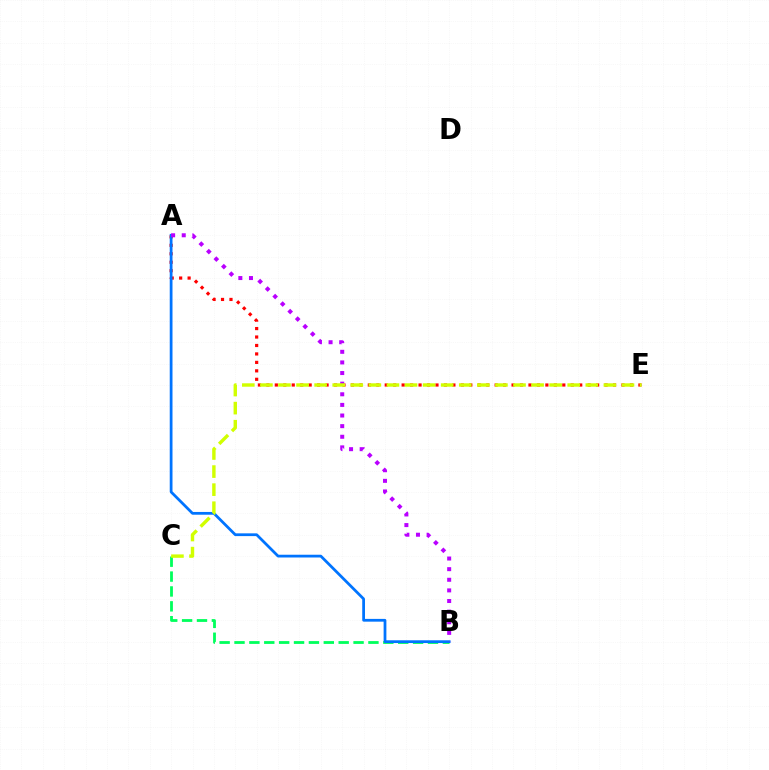{('A', 'E'): [{'color': '#ff0000', 'line_style': 'dotted', 'thickness': 2.3}], ('B', 'C'): [{'color': '#00ff5c', 'line_style': 'dashed', 'thickness': 2.02}], ('A', 'B'): [{'color': '#0074ff', 'line_style': 'solid', 'thickness': 1.99}, {'color': '#b900ff', 'line_style': 'dotted', 'thickness': 2.89}], ('C', 'E'): [{'color': '#d1ff00', 'line_style': 'dashed', 'thickness': 2.46}]}